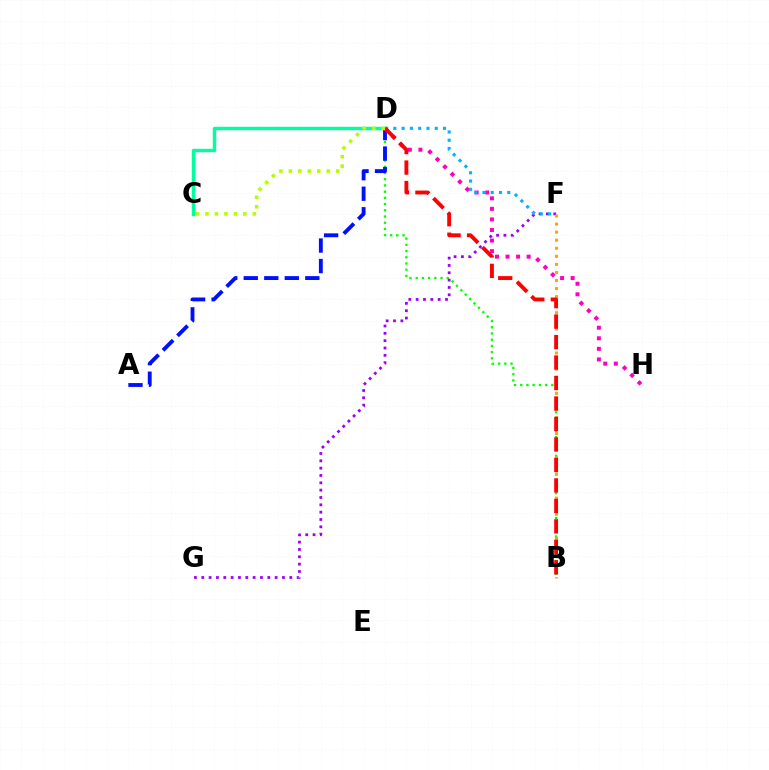{('B', 'D'): [{'color': '#08ff00', 'line_style': 'dotted', 'thickness': 1.69}, {'color': '#ff0000', 'line_style': 'dashed', 'thickness': 2.78}], ('A', 'D'): [{'color': '#0010ff', 'line_style': 'dashed', 'thickness': 2.79}], ('F', 'G'): [{'color': '#9b00ff', 'line_style': 'dotted', 'thickness': 1.99}], ('B', 'F'): [{'color': '#ffa500', 'line_style': 'dotted', 'thickness': 2.19}], ('D', 'H'): [{'color': '#ff00bd', 'line_style': 'dotted', 'thickness': 2.87}], ('C', 'D'): [{'color': '#00ff9d', 'line_style': 'solid', 'thickness': 2.46}, {'color': '#b3ff00', 'line_style': 'dotted', 'thickness': 2.57}], ('D', 'F'): [{'color': '#00b5ff', 'line_style': 'dotted', 'thickness': 2.25}]}